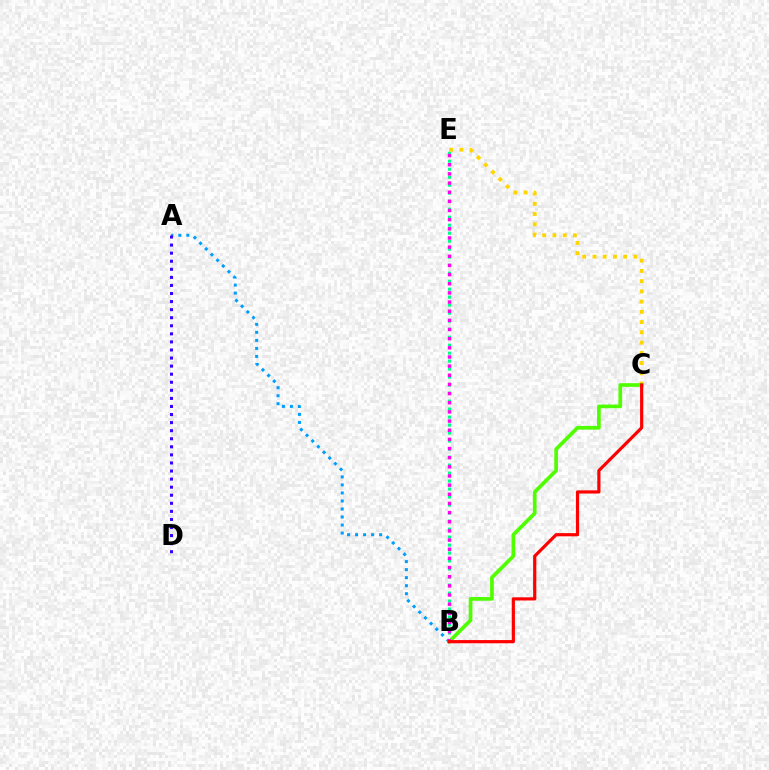{('C', 'E'): [{'color': '#ffd500', 'line_style': 'dotted', 'thickness': 2.78}], ('B', 'E'): [{'color': '#00ff86', 'line_style': 'dotted', 'thickness': 2.17}, {'color': '#ff00ed', 'line_style': 'dotted', 'thickness': 2.49}], ('A', 'B'): [{'color': '#009eff', 'line_style': 'dotted', 'thickness': 2.18}], ('B', 'C'): [{'color': '#4fff00', 'line_style': 'solid', 'thickness': 2.65}, {'color': '#ff0000', 'line_style': 'solid', 'thickness': 2.29}], ('A', 'D'): [{'color': '#3700ff', 'line_style': 'dotted', 'thickness': 2.19}]}